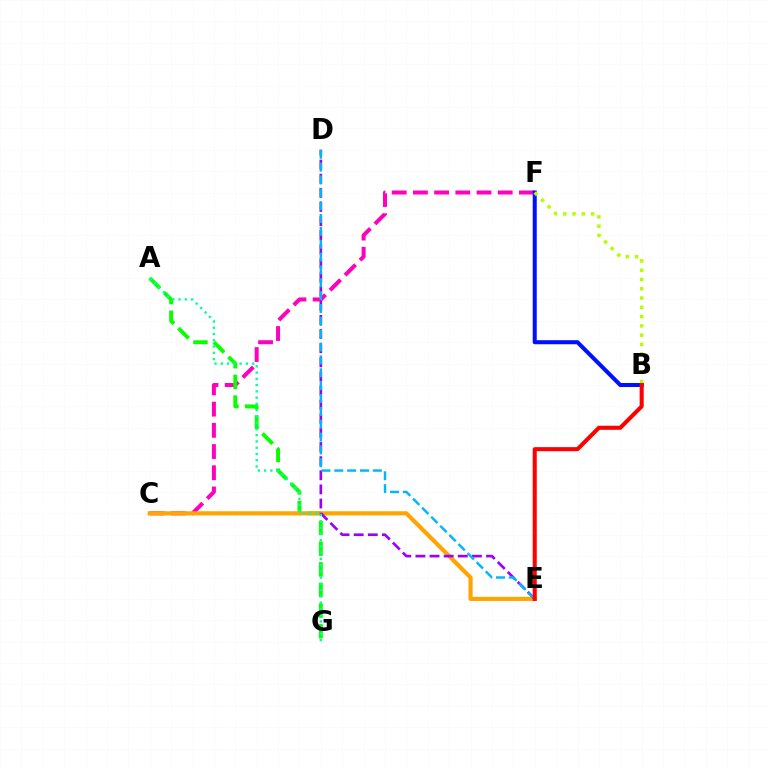{('C', 'F'): [{'color': '#ff00bd', 'line_style': 'dashed', 'thickness': 2.88}], ('A', 'G'): [{'color': '#08ff00', 'line_style': 'dashed', 'thickness': 2.81}, {'color': '#00ff9d', 'line_style': 'dotted', 'thickness': 1.7}], ('C', 'E'): [{'color': '#ffa500', 'line_style': 'solid', 'thickness': 2.98}], ('D', 'E'): [{'color': '#9b00ff', 'line_style': 'dashed', 'thickness': 1.92}, {'color': '#00b5ff', 'line_style': 'dashed', 'thickness': 1.75}], ('B', 'F'): [{'color': '#0010ff', 'line_style': 'solid', 'thickness': 2.91}, {'color': '#b3ff00', 'line_style': 'dotted', 'thickness': 2.52}], ('B', 'E'): [{'color': '#ff0000', 'line_style': 'solid', 'thickness': 2.92}]}